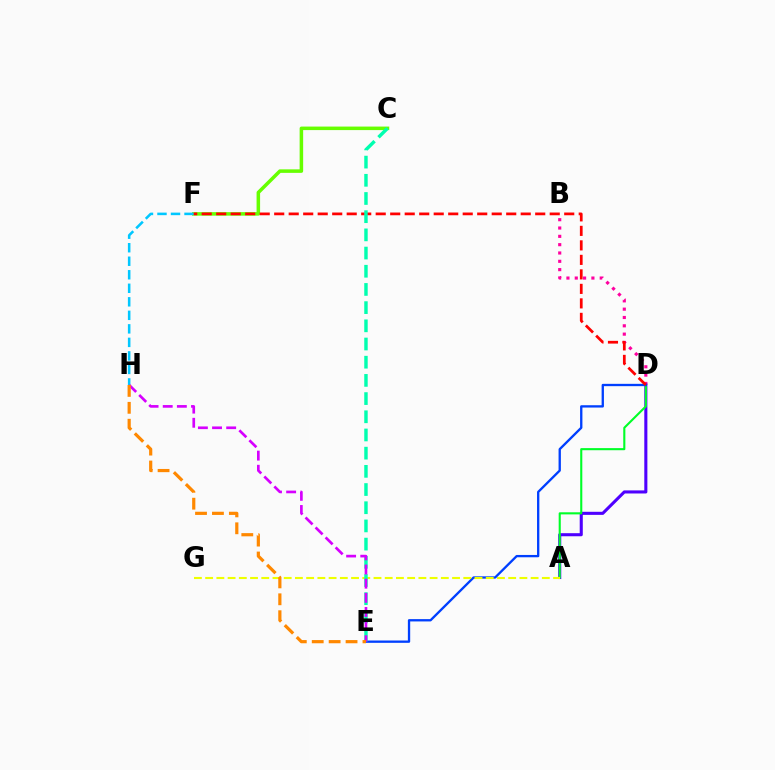{('B', 'D'): [{'color': '#ff00a0', 'line_style': 'dotted', 'thickness': 2.26}], ('A', 'D'): [{'color': '#4f00ff', 'line_style': 'solid', 'thickness': 2.22}, {'color': '#00ff27', 'line_style': 'solid', 'thickness': 1.51}], ('C', 'F'): [{'color': '#66ff00', 'line_style': 'solid', 'thickness': 2.53}], ('D', 'E'): [{'color': '#003fff', 'line_style': 'solid', 'thickness': 1.67}], ('F', 'H'): [{'color': '#00c7ff', 'line_style': 'dashed', 'thickness': 1.84}], ('A', 'G'): [{'color': '#eeff00', 'line_style': 'dashed', 'thickness': 1.52}], ('D', 'F'): [{'color': '#ff0000', 'line_style': 'dashed', 'thickness': 1.97}], ('C', 'E'): [{'color': '#00ffaf', 'line_style': 'dashed', 'thickness': 2.47}], ('E', 'H'): [{'color': '#d600ff', 'line_style': 'dashed', 'thickness': 1.92}, {'color': '#ff8800', 'line_style': 'dashed', 'thickness': 2.3}]}